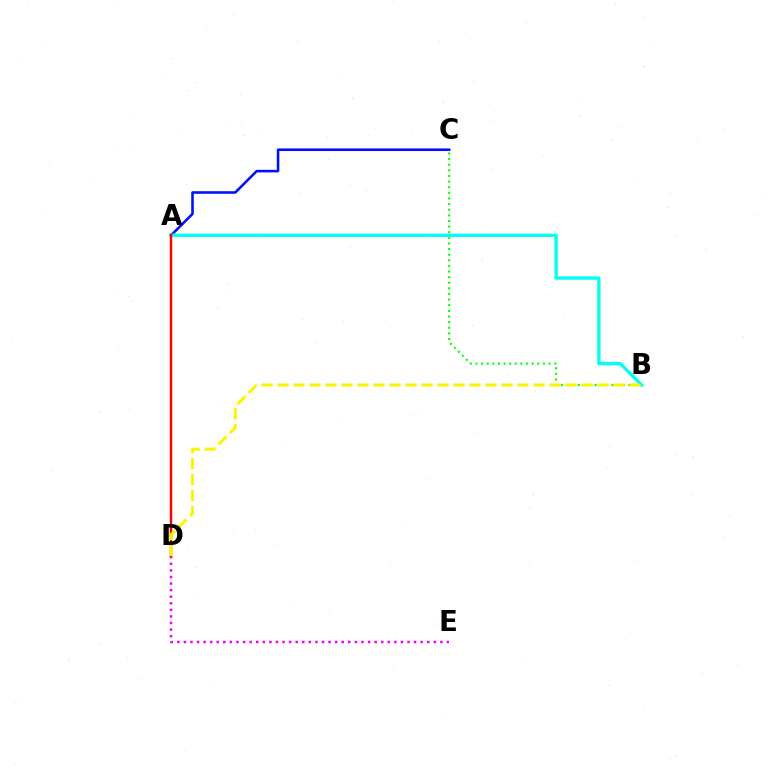{('A', 'C'): [{'color': '#0010ff', 'line_style': 'solid', 'thickness': 1.86}], ('D', 'E'): [{'color': '#ee00ff', 'line_style': 'dotted', 'thickness': 1.79}], ('B', 'C'): [{'color': '#08ff00', 'line_style': 'dotted', 'thickness': 1.53}], ('A', 'B'): [{'color': '#00fff6', 'line_style': 'solid', 'thickness': 2.41}], ('A', 'D'): [{'color': '#ff0000', 'line_style': 'solid', 'thickness': 1.76}], ('B', 'D'): [{'color': '#fcf500', 'line_style': 'dashed', 'thickness': 2.17}]}